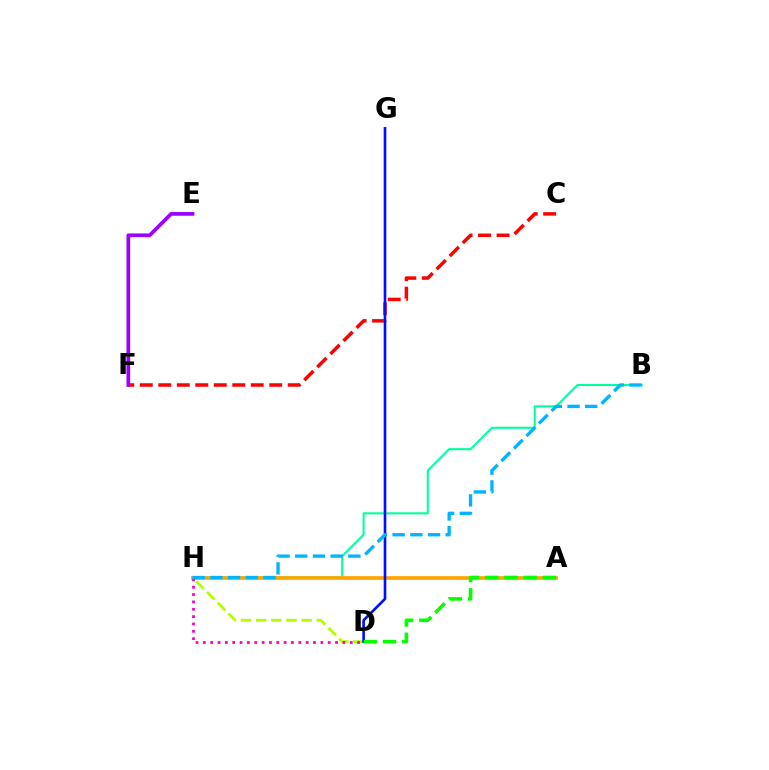{('D', 'H'): [{'color': '#b3ff00', 'line_style': 'dashed', 'thickness': 2.06}, {'color': '#ff00bd', 'line_style': 'dotted', 'thickness': 2.0}], ('B', 'H'): [{'color': '#00ff9d', 'line_style': 'solid', 'thickness': 1.51}, {'color': '#00b5ff', 'line_style': 'dashed', 'thickness': 2.41}], ('C', 'F'): [{'color': '#ff0000', 'line_style': 'dashed', 'thickness': 2.51}], ('A', 'H'): [{'color': '#ffa500', 'line_style': 'solid', 'thickness': 2.68}], ('D', 'G'): [{'color': '#0010ff', 'line_style': 'solid', 'thickness': 1.9}], ('E', 'F'): [{'color': '#9b00ff', 'line_style': 'solid', 'thickness': 2.67}], ('A', 'D'): [{'color': '#08ff00', 'line_style': 'dashed', 'thickness': 2.61}]}